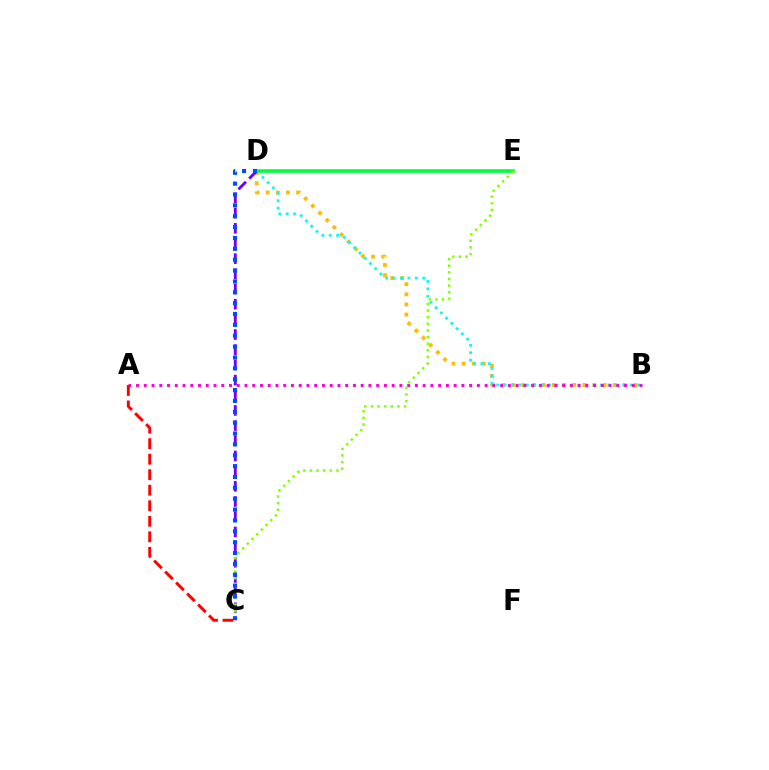{('B', 'D'): [{'color': '#ffbd00', 'line_style': 'dotted', 'thickness': 2.76}, {'color': '#00fff6', 'line_style': 'dotted', 'thickness': 2.02}], ('A', 'B'): [{'color': '#ff00cf', 'line_style': 'dotted', 'thickness': 2.1}], ('C', 'D'): [{'color': '#7200ff', 'line_style': 'dashed', 'thickness': 2.06}, {'color': '#004bff', 'line_style': 'dotted', 'thickness': 2.95}], ('D', 'E'): [{'color': '#00ff39', 'line_style': 'solid', 'thickness': 2.59}], ('C', 'E'): [{'color': '#84ff00', 'line_style': 'dotted', 'thickness': 1.8}], ('A', 'C'): [{'color': '#ff0000', 'line_style': 'dashed', 'thickness': 2.11}]}